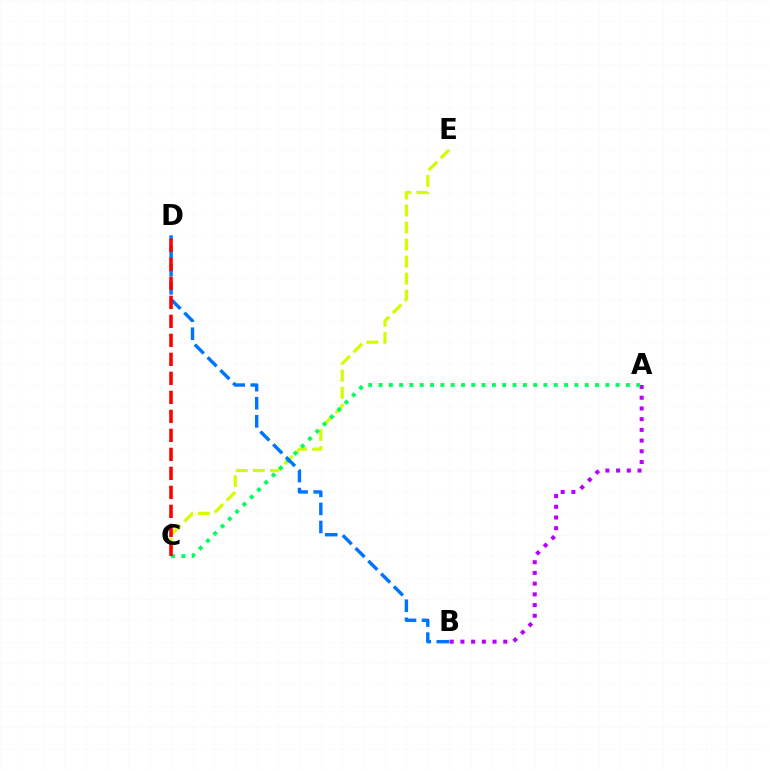{('A', 'B'): [{'color': '#b900ff', 'line_style': 'dotted', 'thickness': 2.91}], ('C', 'E'): [{'color': '#d1ff00', 'line_style': 'dashed', 'thickness': 2.31}], ('A', 'C'): [{'color': '#00ff5c', 'line_style': 'dotted', 'thickness': 2.8}], ('B', 'D'): [{'color': '#0074ff', 'line_style': 'dashed', 'thickness': 2.46}], ('C', 'D'): [{'color': '#ff0000', 'line_style': 'dashed', 'thickness': 2.58}]}